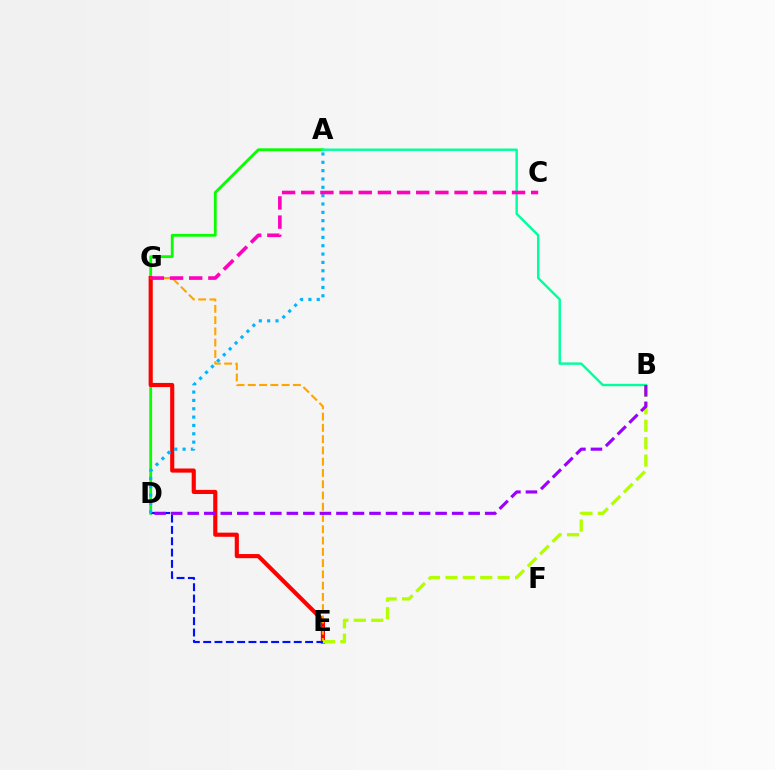{('A', 'D'): [{'color': '#08ff00', 'line_style': 'solid', 'thickness': 2.03}, {'color': '#00b5ff', 'line_style': 'dotted', 'thickness': 2.27}], ('E', 'G'): [{'color': '#ff0000', 'line_style': 'solid', 'thickness': 2.97}, {'color': '#ffa500', 'line_style': 'dashed', 'thickness': 1.53}], ('D', 'E'): [{'color': '#0010ff', 'line_style': 'dashed', 'thickness': 1.54}], ('A', 'B'): [{'color': '#00ff9d', 'line_style': 'solid', 'thickness': 1.74}], ('B', 'E'): [{'color': '#b3ff00', 'line_style': 'dashed', 'thickness': 2.36}], ('C', 'G'): [{'color': '#ff00bd', 'line_style': 'dashed', 'thickness': 2.6}], ('B', 'D'): [{'color': '#9b00ff', 'line_style': 'dashed', 'thickness': 2.25}]}